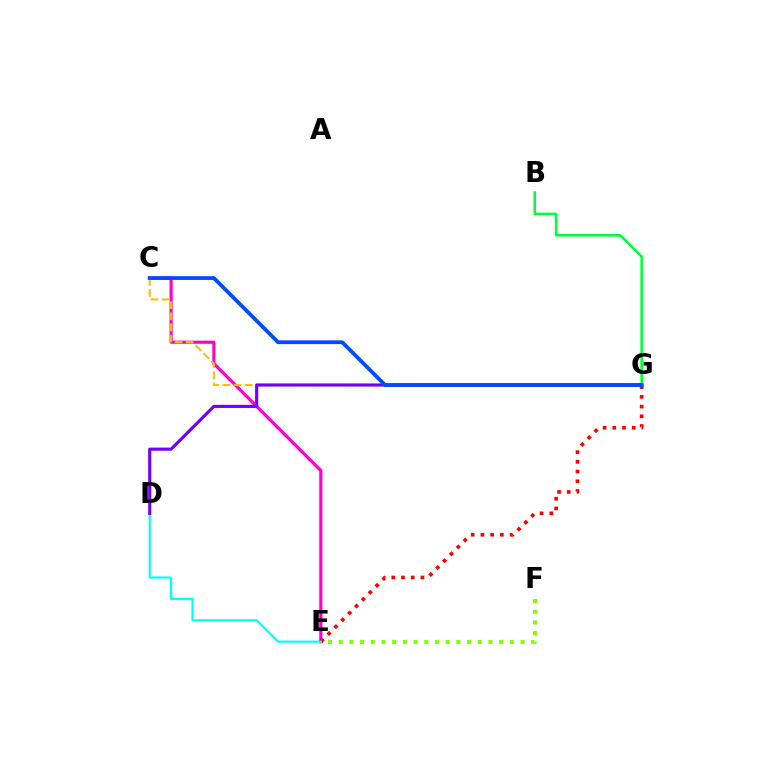{('E', 'F'): [{'color': '#84ff00', 'line_style': 'dotted', 'thickness': 2.91}], ('C', 'E'): [{'color': '#ff00cf', 'line_style': 'solid', 'thickness': 2.28}], ('E', 'G'): [{'color': '#ff0000', 'line_style': 'dotted', 'thickness': 2.64}], ('C', 'G'): [{'color': '#ffbd00', 'line_style': 'dashed', 'thickness': 1.51}, {'color': '#004bff', 'line_style': 'solid', 'thickness': 2.71}], ('B', 'G'): [{'color': '#00ff39', 'line_style': 'solid', 'thickness': 1.84}], ('D', 'E'): [{'color': '#00fff6', 'line_style': 'solid', 'thickness': 1.55}], ('D', 'G'): [{'color': '#7200ff', 'line_style': 'solid', 'thickness': 2.25}]}